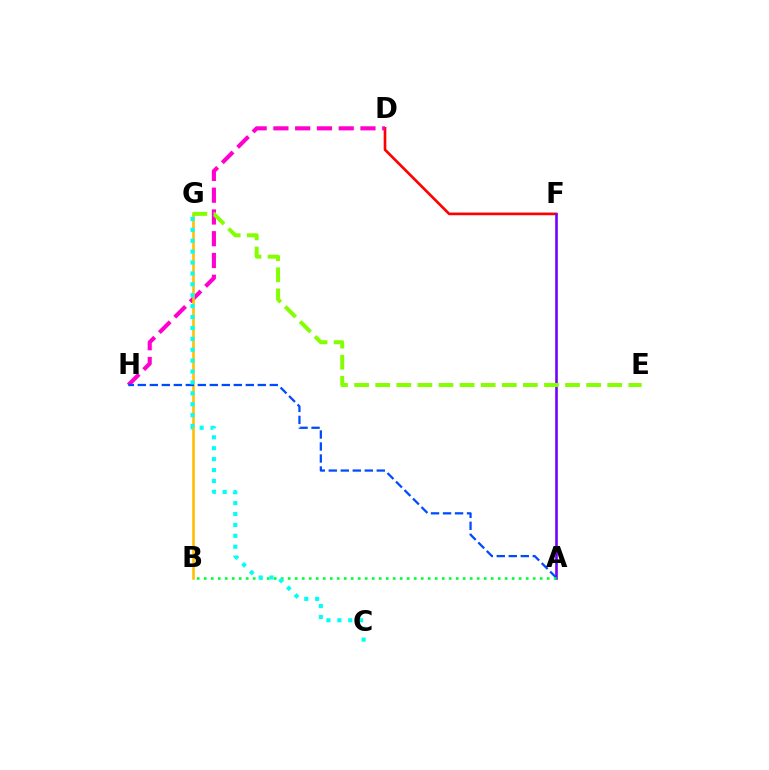{('D', 'F'): [{'color': '#ff0000', 'line_style': 'solid', 'thickness': 1.91}], ('D', 'H'): [{'color': '#ff00cf', 'line_style': 'dashed', 'thickness': 2.96}], ('A', 'F'): [{'color': '#7200ff', 'line_style': 'solid', 'thickness': 1.88}], ('B', 'G'): [{'color': '#ffbd00', 'line_style': 'solid', 'thickness': 1.86}], ('A', 'H'): [{'color': '#004bff', 'line_style': 'dashed', 'thickness': 1.63}], ('A', 'B'): [{'color': '#00ff39', 'line_style': 'dotted', 'thickness': 1.9}], ('C', 'G'): [{'color': '#00fff6', 'line_style': 'dotted', 'thickness': 2.96}], ('E', 'G'): [{'color': '#84ff00', 'line_style': 'dashed', 'thickness': 2.87}]}